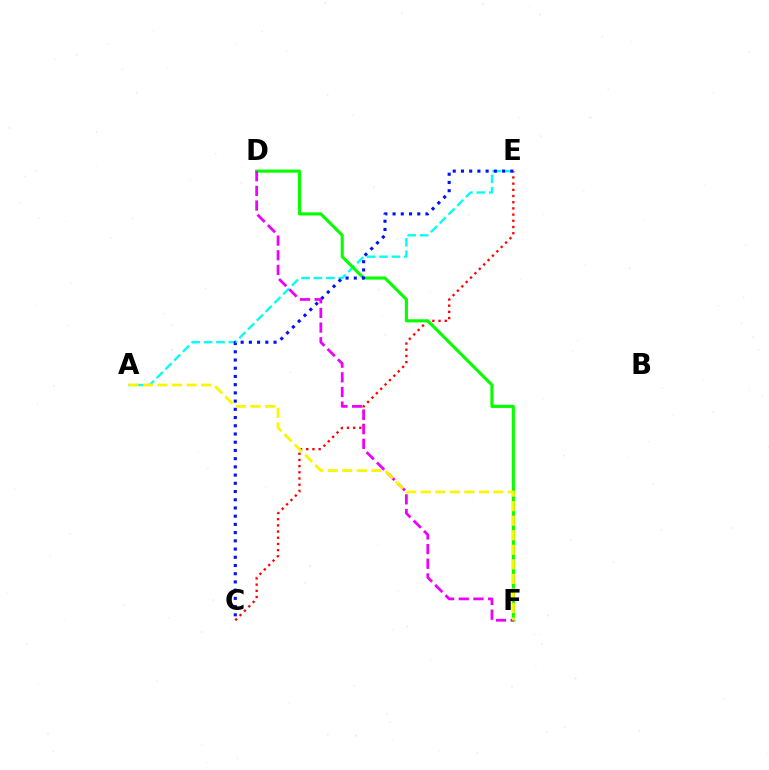{('C', 'E'): [{'color': '#ff0000', 'line_style': 'dotted', 'thickness': 1.68}, {'color': '#0010ff', 'line_style': 'dotted', 'thickness': 2.23}], ('A', 'E'): [{'color': '#00fff6', 'line_style': 'dashed', 'thickness': 1.68}], ('D', 'F'): [{'color': '#08ff00', 'line_style': 'solid', 'thickness': 2.24}, {'color': '#ee00ff', 'line_style': 'dashed', 'thickness': 1.99}], ('A', 'F'): [{'color': '#fcf500', 'line_style': 'dashed', 'thickness': 1.98}]}